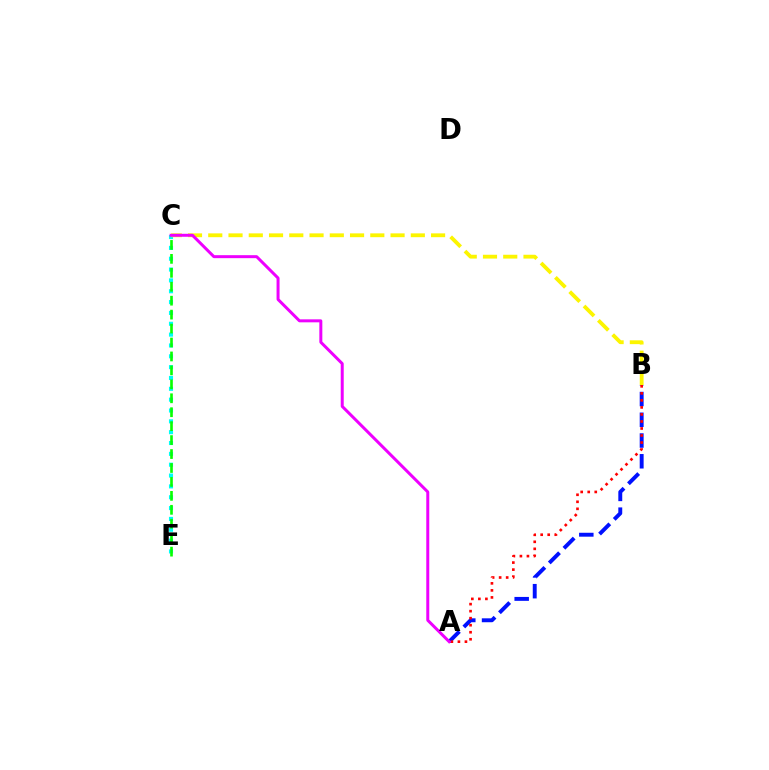{('A', 'B'): [{'color': '#0010ff', 'line_style': 'dashed', 'thickness': 2.82}, {'color': '#ff0000', 'line_style': 'dotted', 'thickness': 1.91}], ('C', 'E'): [{'color': '#00fff6', 'line_style': 'dotted', 'thickness': 2.95}, {'color': '#08ff00', 'line_style': 'dashed', 'thickness': 1.89}], ('B', 'C'): [{'color': '#fcf500', 'line_style': 'dashed', 'thickness': 2.75}], ('A', 'C'): [{'color': '#ee00ff', 'line_style': 'solid', 'thickness': 2.15}]}